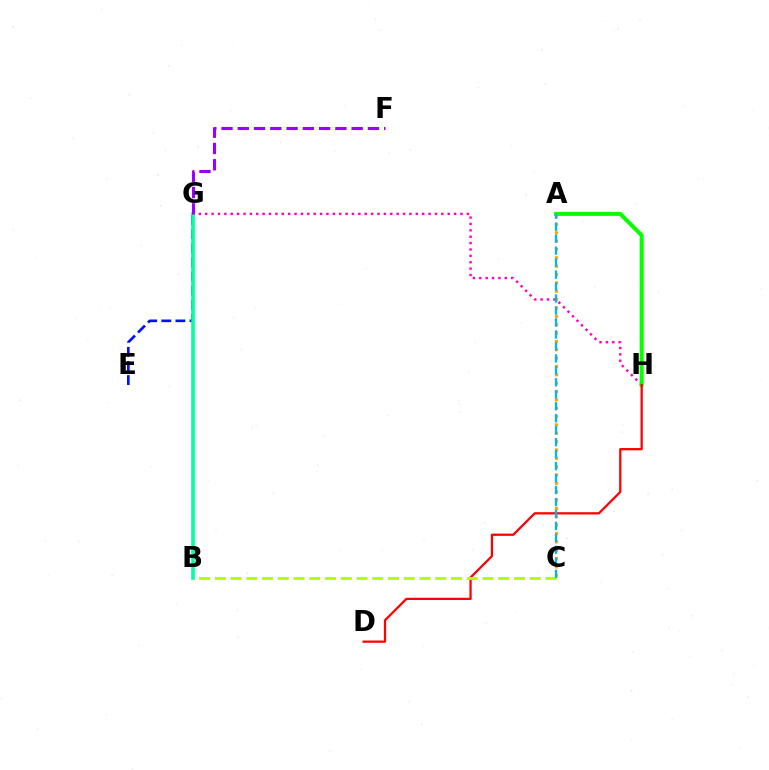{('G', 'H'): [{'color': '#ff00bd', 'line_style': 'dotted', 'thickness': 1.73}], ('A', 'C'): [{'color': '#ffa500', 'line_style': 'dotted', 'thickness': 2.27}, {'color': '#00b5ff', 'line_style': 'dashed', 'thickness': 1.63}], ('A', 'H'): [{'color': '#08ff00', 'line_style': 'solid', 'thickness': 2.91}], ('D', 'H'): [{'color': '#ff0000', 'line_style': 'solid', 'thickness': 1.62}], ('E', 'G'): [{'color': '#0010ff', 'line_style': 'dashed', 'thickness': 1.92}], ('B', 'C'): [{'color': '#b3ff00', 'line_style': 'dashed', 'thickness': 2.14}], ('B', 'G'): [{'color': '#00ff9d', 'line_style': 'solid', 'thickness': 2.58}], ('F', 'G'): [{'color': '#9b00ff', 'line_style': 'dashed', 'thickness': 2.21}]}